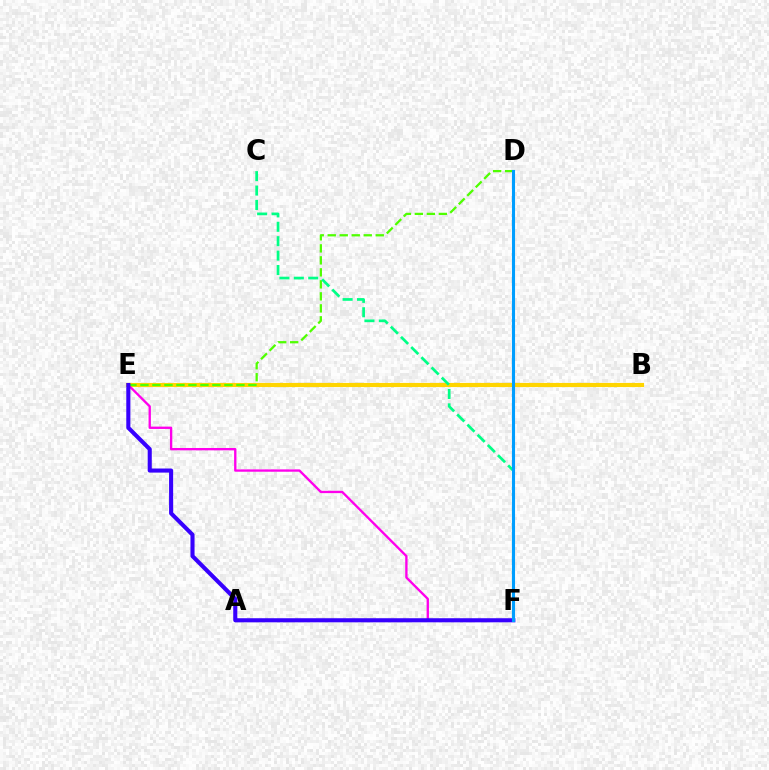{('B', 'E'): [{'color': '#ff0000', 'line_style': 'dashed', 'thickness': 1.59}, {'color': '#ffd500', 'line_style': 'solid', 'thickness': 2.98}], ('E', 'F'): [{'color': '#ff00ed', 'line_style': 'solid', 'thickness': 1.68}, {'color': '#3700ff', 'line_style': 'solid', 'thickness': 2.95}], ('D', 'E'): [{'color': '#4fff00', 'line_style': 'dashed', 'thickness': 1.63}], ('C', 'F'): [{'color': '#00ff86', 'line_style': 'dashed', 'thickness': 1.96}], ('D', 'F'): [{'color': '#009eff', 'line_style': 'solid', 'thickness': 2.23}]}